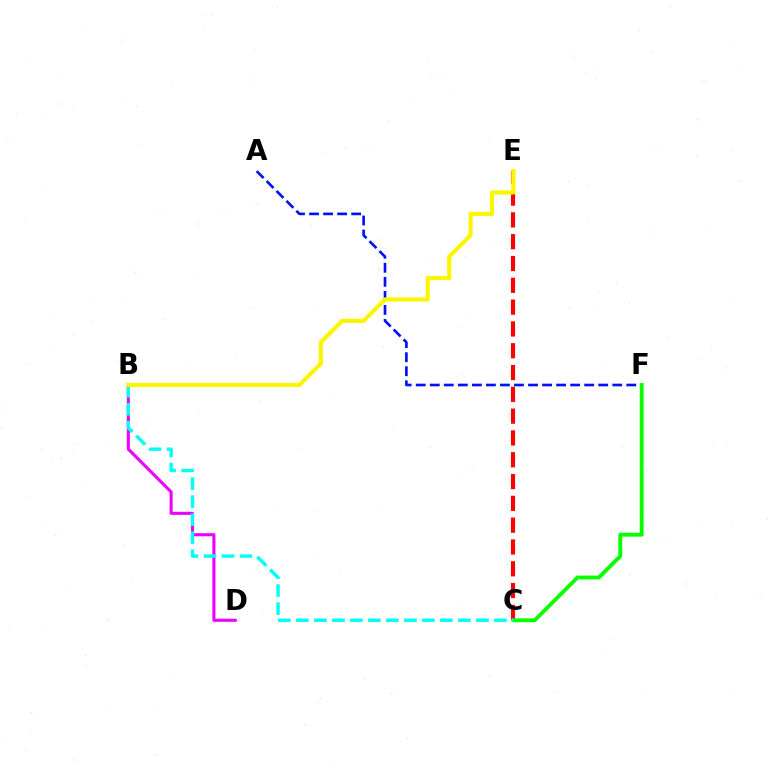{('A', 'F'): [{'color': '#0010ff', 'line_style': 'dashed', 'thickness': 1.91}], ('C', 'E'): [{'color': '#ff0000', 'line_style': 'dashed', 'thickness': 2.96}], ('C', 'F'): [{'color': '#08ff00', 'line_style': 'solid', 'thickness': 2.79}], ('B', 'D'): [{'color': '#ee00ff', 'line_style': 'solid', 'thickness': 2.23}], ('B', 'C'): [{'color': '#00fff6', 'line_style': 'dashed', 'thickness': 2.45}], ('B', 'E'): [{'color': '#fcf500', 'line_style': 'solid', 'thickness': 2.99}]}